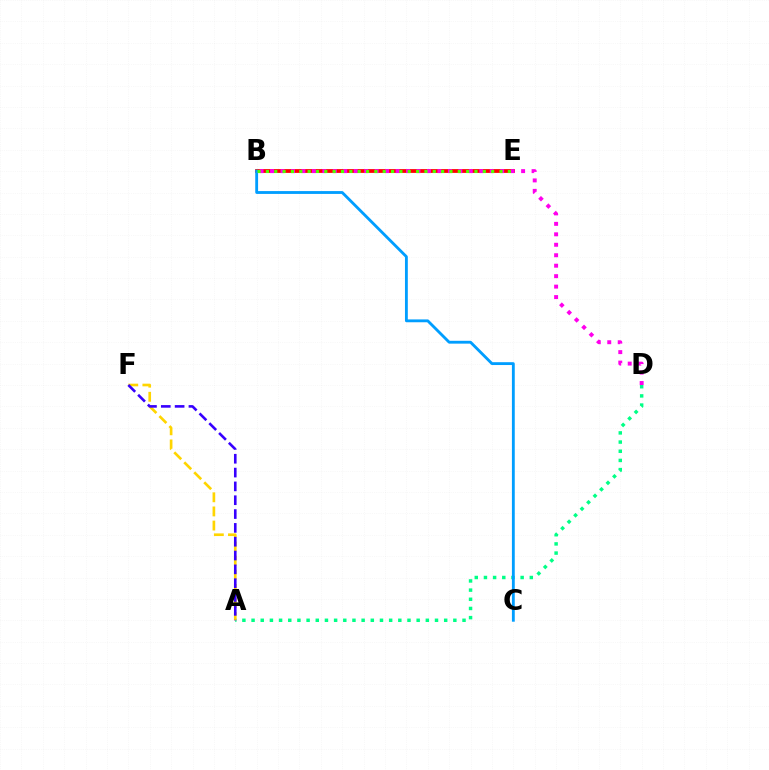{('A', 'D'): [{'color': '#00ff86', 'line_style': 'dotted', 'thickness': 2.49}], ('B', 'E'): [{'color': '#ff0000', 'line_style': 'solid', 'thickness': 2.72}, {'color': '#4fff00', 'line_style': 'dotted', 'thickness': 2.27}], ('B', 'C'): [{'color': '#009eff', 'line_style': 'solid', 'thickness': 2.04}], ('A', 'F'): [{'color': '#ffd500', 'line_style': 'dashed', 'thickness': 1.92}, {'color': '#3700ff', 'line_style': 'dashed', 'thickness': 1.88}], ('B', 'D'): [{'color': '#ff00ed', 'line_style': 'dotted', 'thickness': 2.84}]}